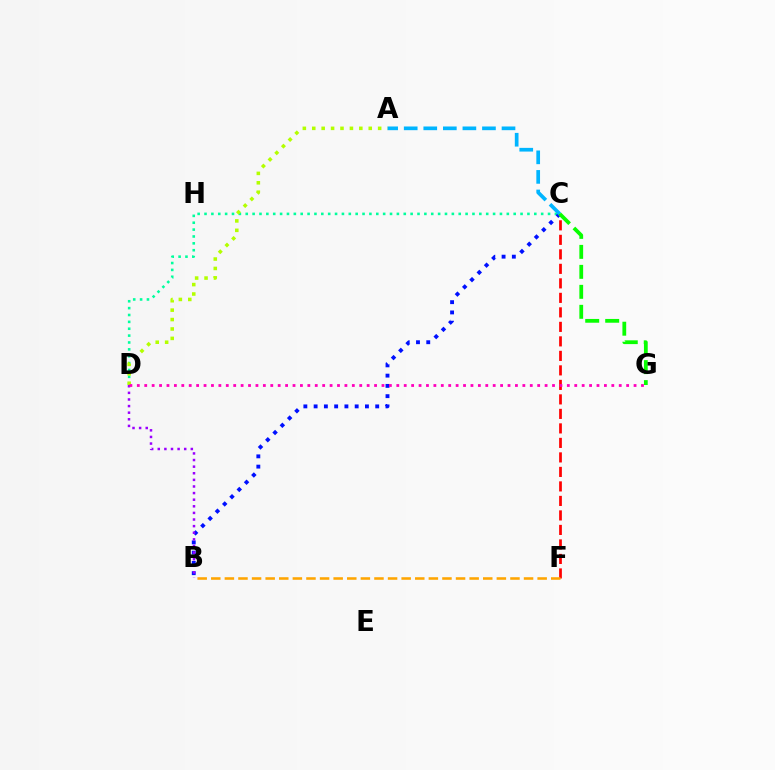{('C', 'D'): [{'color': '#00ff9d', 'line_style': 'dotted', 'thickness': 1.87}], ('B', 'C'): [{'color': '#0010ff', 'line_style': 'dotted', 'thickness': 2.79}], ('A', 'C'): [{'color': '#00b5ff', 'line_style': 'dashed', 'thickness': 2.66}], ('A', 'D'): [{'color': '#b3ff00', 'line_style': 'dotted', 'thickness': 2.56}], ('C', 'F'): [{'color': '#ff0000', 'line_style': 'dashed', 'thickness': 1.97}], ('B', 'D'): [{'color': '#9b00ff', 'line_style': 'dotted', 'thickness': 1.8}], ('C', 'G'): [{'color': '#08ff00', 'line_style': 'dashed', 'thickness': 2.71}], ('D', 'G'): [{'color': '#ff00bd', 'line_style': 'dotted', 'thickness': 2.01}], ('B', 'F'): [{'color': '#ffa500', 'line_style': 'dashed', 'thickness': 1.85}]}